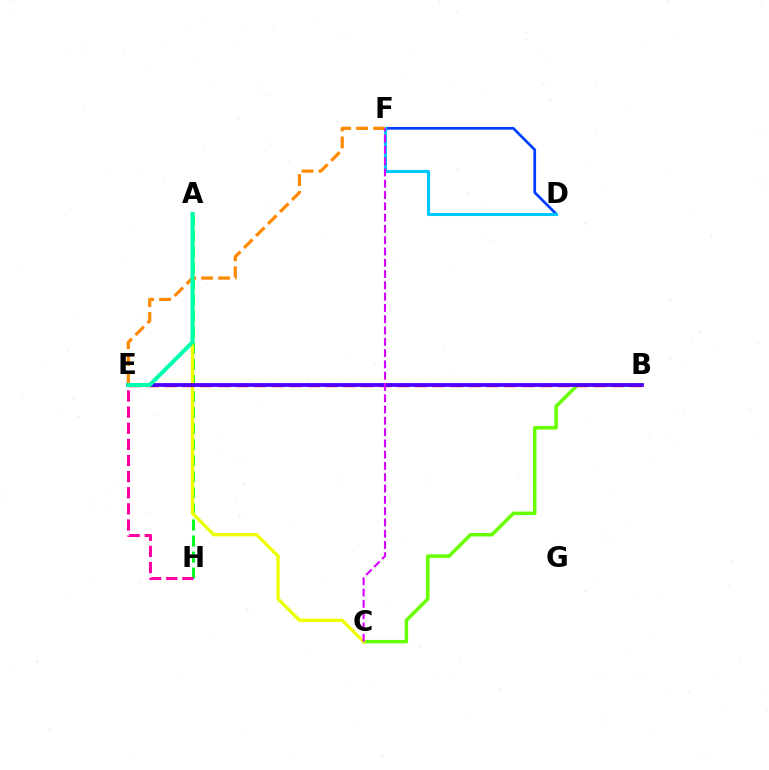{('A', 'H'): [{'color': '#00ff27', 'line_style': 'dashed', 'thickness': 2.18}], ('D', 'F'): [{'color': '#003fff', 'line_style': 'solid', 'thickness': 1.96}, {'color': '#00c7ff', 'line_style': 'solid', 'thickness': 2.21}], ('E', 'H'): [{'color': '#ff00a0', 'line_style': 'dashed', 'thickness': 2.19}], ('B', 'C'): [{'color': '#66ff00', 'line_style': 'solid', 'thickness': 2.51}], ('A', 'C'): [{'color': '#eeff00', 'line_style': 'solid', 'thickness': 2.4}], ('B', 'E'): [{'color': '#ff0000', 'line_style': 'dashed', 'thickness': 2.43}, {'color': '#4f00ff', 'line_style': 'solid', 'thickness': 2.72}], ('E', 'F'): [{'color': '#ff8800', 'line_style': 'dashed', 'thickness': 2.31}], ('A', 'E'): [{'color': '#00ffaf', 'line_style': 'solid', 'thickness': 2.93}], ('C', 'F'): [{'color': '#d600ff', 'line_style': 'dashed', 'thickness': 1.53}]}